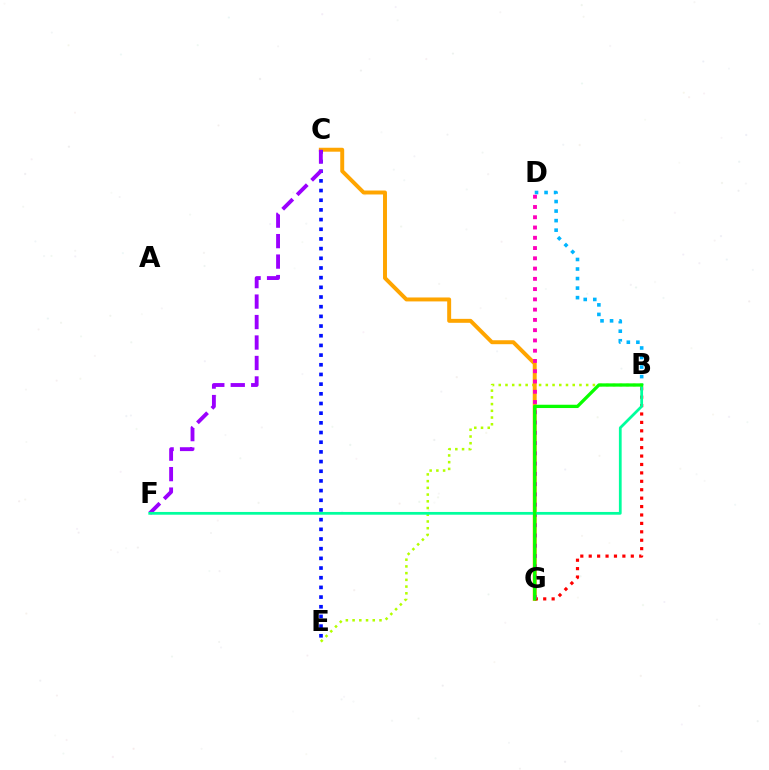{('B', 'D'): [{'color': '#00b5ff', 'line_style': 'dotted', 'thickness': 2.59}], ('B', 'E'): [{'color': '#b3ff00', 'line_style': 'dotted', 'thickness': 1.83}], ('C', 'G'): [{'color': '#ffa500', 'line_style': 'solid', 'thickness': 2.84}], ('B', 'G'): [{'color': '#ff0000', 'line_style': 'dotted', 'thickness': 2.29}, {'color': '#08ff00', 'line_style': 'solid', 'thickness': 2.37}], ('C', 'E'): [{'color': '#0010ff', 'line_style': 'dotted', 'thickness': 2.63}], ('C', 'F'): [{'color': '#9b00ff', 'line_style': 'dashed', 'thickness': 2.78}], ('D', 'G'): [{'color': '#ff00bd', 'line_style': 'dotted', 'thickness': 2.79}], ('B', 'F'): [{'color': '#00ff9d', 'line_style': 'solid', 'thickness': 1.98}]}